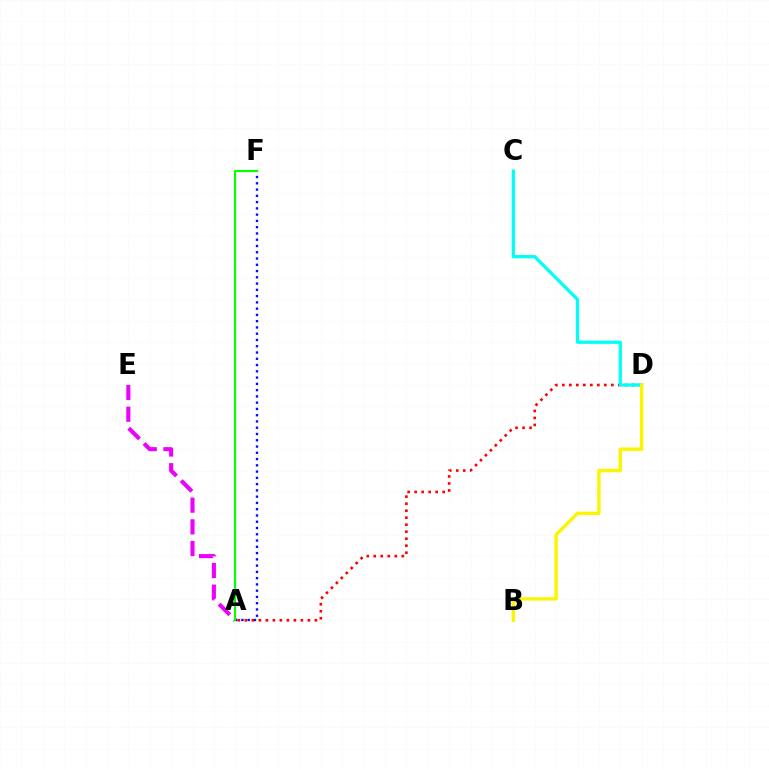{('A', 'E'): [{'color': '#ee00ff', 'line_style': 'dashed', 'thickness': 2.94}], ('A', 'D'): [{'color': '#ff0000', 'line_style': 'dotted', 'thickness': 1.9}], ('C', 'D'): [{'color': '#00fff6', 'line_style': 'solid', 'thickness': 2.35}], ('B', 'D'): [{'color': '#fcf500', 'line_style': 'solid', 'thickness': 2.46}], ('A', 'F'): [{'color': '#0010ff', 'line_style': 'dotted', 'thickness': 1.7}, {'color': '#08ff00', 'line_style': 'solid', 'thickness': 1.55}]}